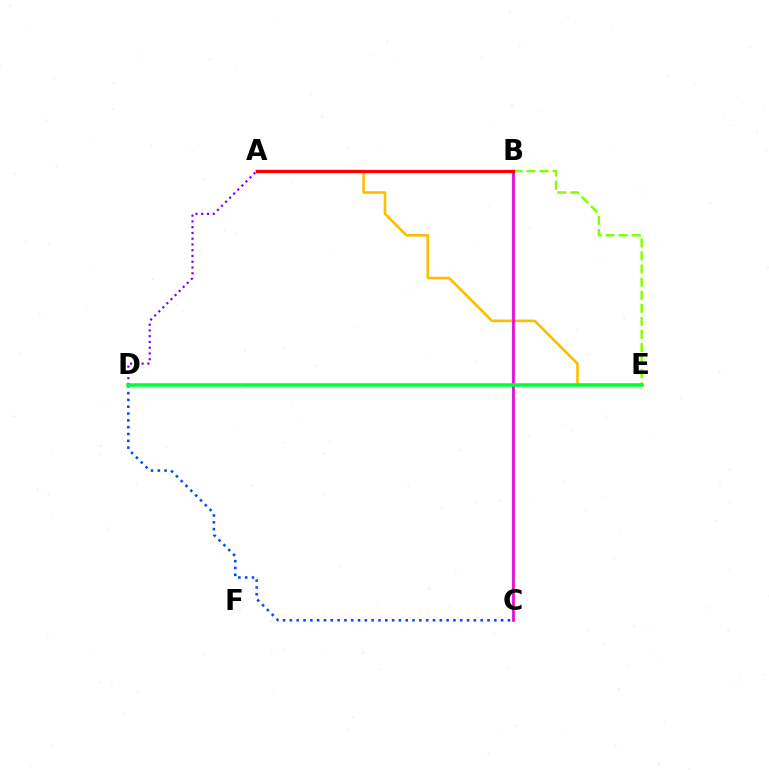{('A', 'D'): [{'color': '#7200ff', 'line_style': 'dotted', 'thickness': 1.56}], ('B', 'C'): [{'color': '#00fff6', 'line_style': 'solid', 'thickness': 1.65}, {'color': '#ff00cf', 'line_style': 'solid', 'thickness': 1.93}], ('C', 'D'): [{'color': '#004bff', 'line_style': 'dotted', 'thickness': 1.85}], ('B', 'E'): [{'color': '#84ff00', 'line_style': 'dashed', 'thickness': 1.78}], ('A', 'E'): [{'color': '#ffbd00', 'line_style': 'solid', 'thickness': 1.87}], ('A', 'B'): [{'color': '#ff0000', 'line_style': 'solid', 'thickness': 2.31}], ('D', 'E'): [{'color': '#00ff39', 'line_style': 'solid', 'thickness': 2.53}]}